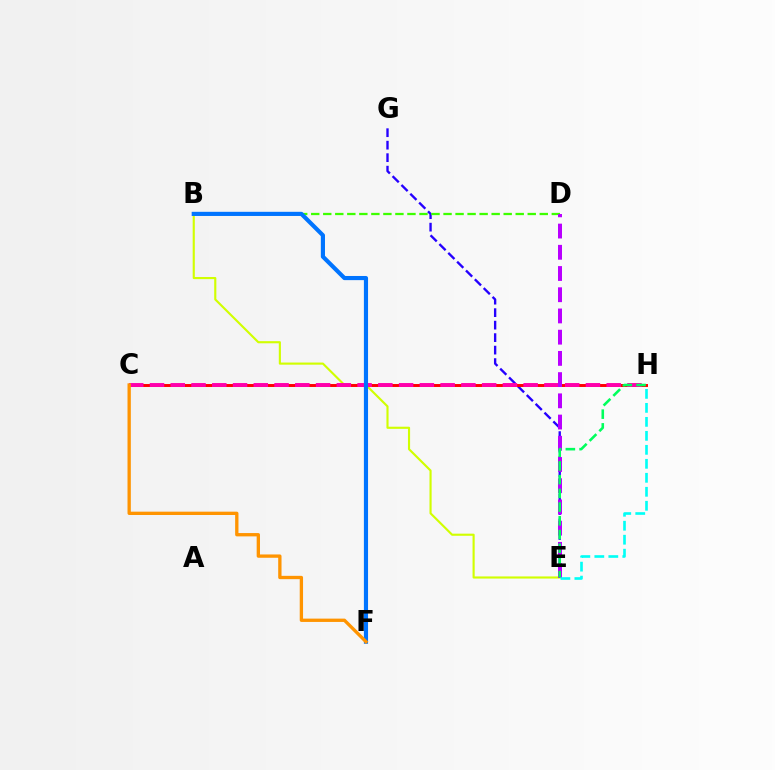{('E', 'G'): [{'color': '#2500ff', 'line_style': 'dashed', 'thickness': 1.7}], ('B', 'E'): [{'color': '#d1ff00', 'line_style': 'solid', 'thickness': 1.54}], ('C', 'H'): [{'color': '#ff0000', 'line_style': 'solid', 'thickness': 2.12}, {'color': '#ff00ac', 'line_style': 'dashed', 'thickness': 2.82}], ('B', 'D'): [{'color': '#3dff00', 'line_style': 'dashed', 'thickness': 1.63}], ('D', 'E'): [{'color': '#b900ff', 'line_style': 'dashed', 'thickness': 2.88}], ('E', 'H'): [{'color': '#00ff5c', 'line_style': 'dashed', 'thickness': 1.86}, {'color': '#00fff6', 'line_style': 'dashed', 'thickness': 1.9}], ('B', 'F'): [{'color': '#0074ff', 'line_style': 'solid', 'thickness': 2.99}], ('C', 'F'): [{'color': '#ff9400', 'line_style': 'solid', 'thickness': 2.39}]}